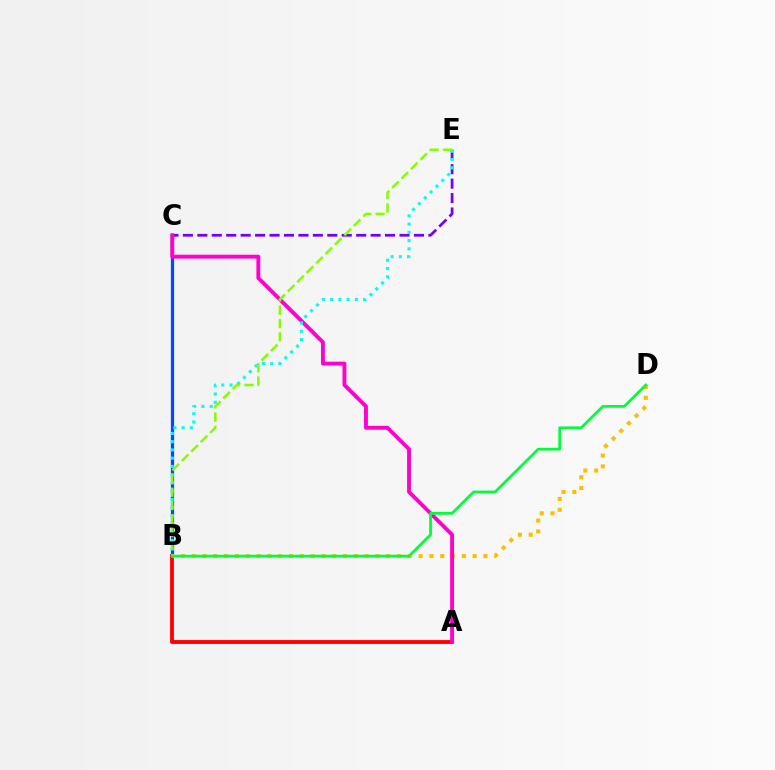{('B', 'C'): [{'color': '#004bff', 'line_style': 'solid', 'thickness': 2.34}], ('A', 'B'): [{'color': '#ff0000', 'line_style': 'solid', 'thickness': 2.77}], ('C', 'E'): [{'color': '#7200ff', 'line_style': 'dashed', 'thickness': 1.96}], ('B', 'D'): [{'color': '#ffbd00', 'line_style': 'dotted', 'thickness': 2.94}, {'color': '#00ff39', 'line_style': 'solid', 'thickness': 1.97}], ('A', 'C'): [{'color': '#ff00cf', 'line_style': 'solid', 'thickness': 2.79}], ('B', 'E'): [{'color': '#00fff6', 'line_style': 'dotted', 'thickness': 2.24}, {'color': '#84ff00', 'line_style': 'dashed', 'thickness': 1.81}]}